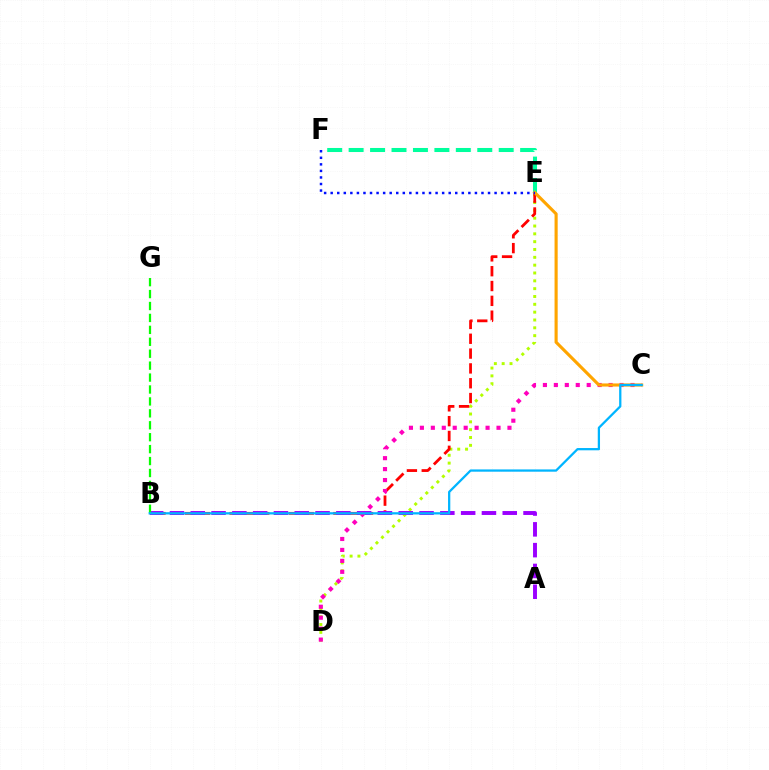{('D', 'E'): [{'color': '#b3ff00', 'line_style': 'dotted', 'thickness': 2.13}], ('B', 'E'): [{'color': '#ff0000', 'line_style': 'dashed', 'thickness': 2.01}], ('E', 'F'): [{'color': '#00ff9d', 'line_style': 'dashed', 'thickness': 2.91}, {'color': '#0010ff', 'line_style': 'dotted', 'thickness': 1.78}], ('A', 'B'): [{'color': '#9b00ff', 'line_style': 'dashed', 'thickness': 2.83}], ('B', 'G'): [{'color': '#08ff00', 'line_style': 'dashed', 'thickness': 1.62}], ('C', 'D'): [{'color': '#ff00bd', 'line_style': 'dotted', 'thickness': 2.97}], ('C', 'E'): [{'color': '#ffa500', 'line_style': 'solid', 'thickness': 2.25}], ('B', 'C'): [{'color': '#00b5ff', 'line_style': 'solid', 'thickness': 1.63}]}